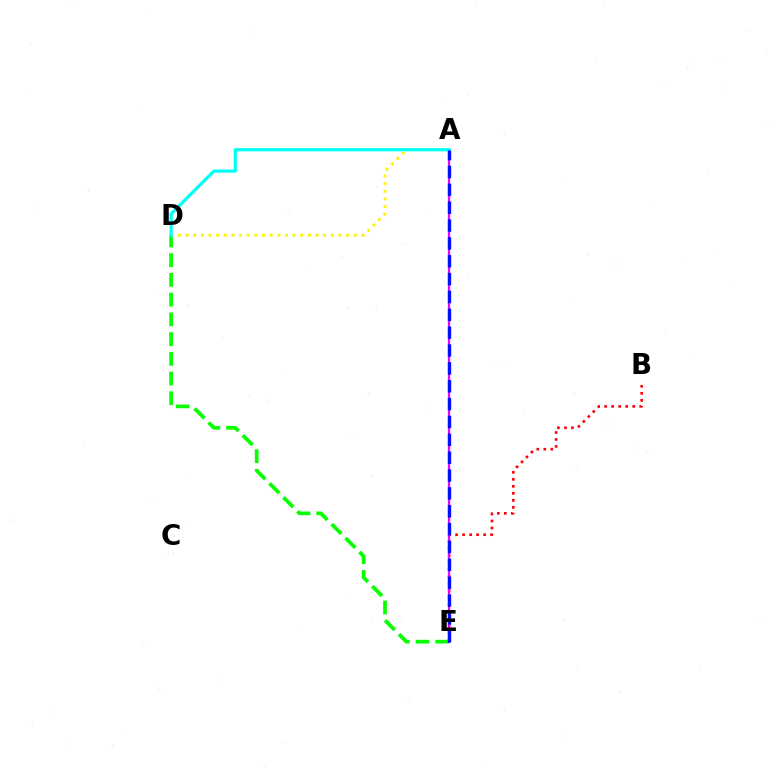{('B', 'E'): [{'color': '#ff0000', 'line_style': 'dotted', 'thickness': 1.9}], ('D', 'E'): [{'color': '#08ff00', 'line_style': 'dashed', 'thickness': 2.68}], ('A', 'E'): [{'color': '#ee00ff', 'line_style': 'solid', 'thickness': 1.59}, {'color': '#0010ff', 'line_style': 'dashed', 'thickness': 2.43}], ('A', 'D'): [{'color': '#fcf500', 'line_style': 'dotted', 'thickness': 2.08}, {'color': '#00fff6', 'line_style': 'solid', 'thickness': 2.31}]}